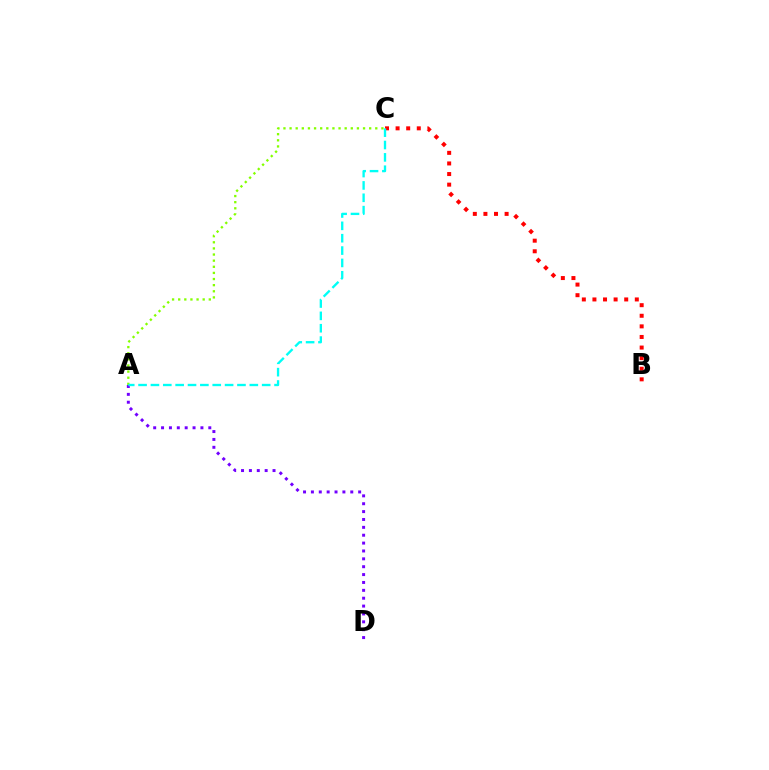{('A', 'C'): [{'color': '#84ff00', 'line_style': 'dotted', 'thickness': 1.66}, {'color': '#00fff6', 'line_style': 'dashed', 'thickness': 1.68}], ('A', 'D'): [{'color': '#7200ff', 'line_style': 'dotted', 'thickness': 2.14}], ('B', 'C'): [{'color': '#ff0000', 'line_style': 'dotted', 'thickness': 2.88}]}